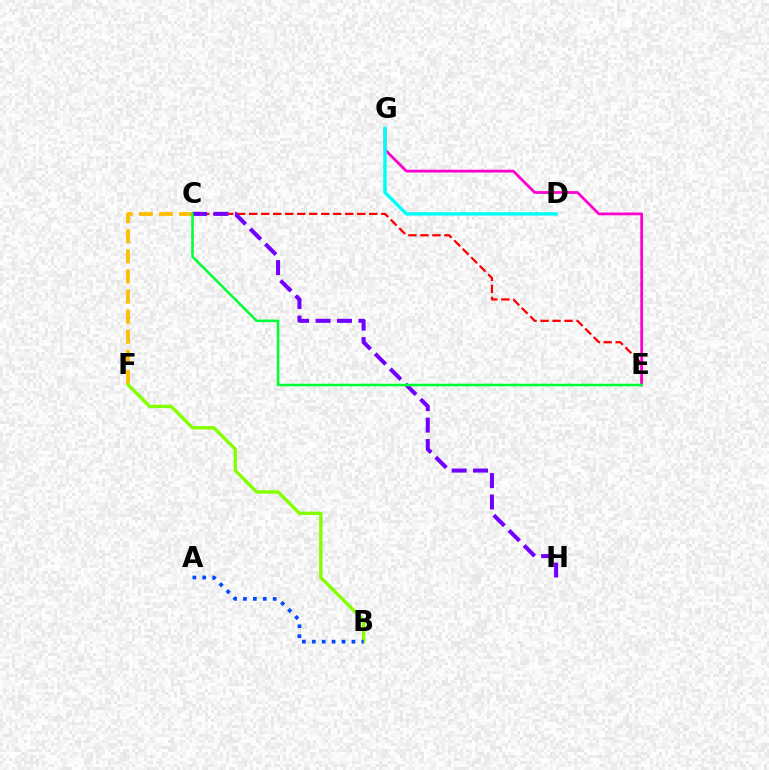{('C', 'E'): [{'color': '#ff0000', 'line_style': 'dashed', 'thickness': 1.63}, {'color': '#00ff39', 'line_style': 'solid', 'thickness': 1.84}], ('E', 'G'): [{'color': '#ff00cf', 'line_style': 'solid', 'thickness': 2.0}], ('D', 'G'): [{'color': '#00fff6', 'line_style': 'solid', 'thickness': 2.48}], ('C', 'F'): [{'color': '#ffbd00', 'line_style': 'dashed', 'thickness': 2.73}], ('C', 'H'): [{'color': '#7200ff', 'line_style': 'dashed', 'thickness': 2.91}], ('B', 'F'): [{'color': '#84ff00', 'line_style': 'solid', 'thickness': 2.44}], ('A', 'B'): [{'color': '#004bff', 'line_style': 'dotted', 'thickness': 2.69}]}